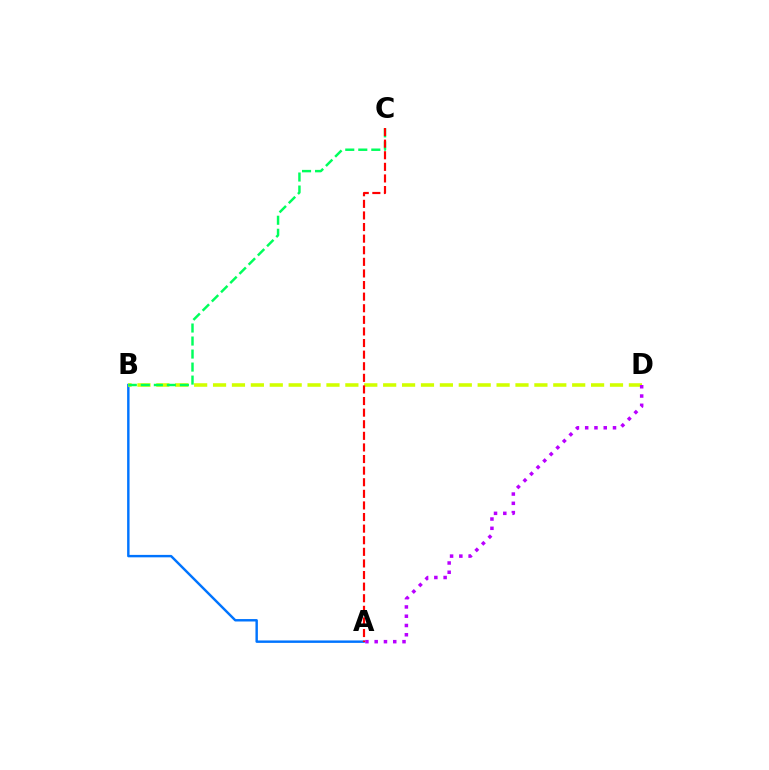{('A', 'B'): [{'color': '#0074ff', 'line_style': 'solid', 'thickness': 1.75}], ('B', 'D'): [{'color': '#d1ff00', 'line_style': 'dashed', 'thickness': 2.57}], ('B', 'C'): [{'color': '#00ff5c', 'line_style': 'dashed', 'thickness': 1.77}], ('A', 'D'): [{'color': '#b900ff', 'line_style': 'dotted', 'thickness': 2.52}], ('A', 'C'): [{'color': '#ff0000', 'line_style': 'dashed', 'thickness': 1.58}]}